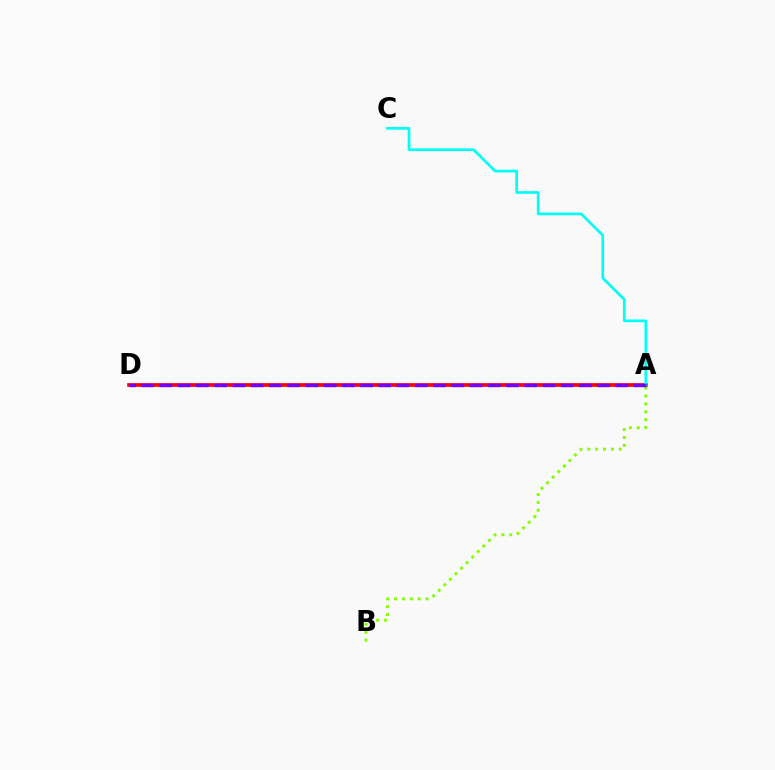{('A', 'D'): [{'color': '#ff0000', 'line_style': 'solid', 'thickness': 2.64}, {'color': '#7200ff', 'line_style': 'dashed', 'thickness': 2.48}], ('A', 'C'): [{'color': '#00fff6', 'line_style': 'solid', 'thickness': 1.97}], ('A', 'B'): [{'color': '#84ff00', 'line_style': 'dotted', 'thickness': 2.14}]}